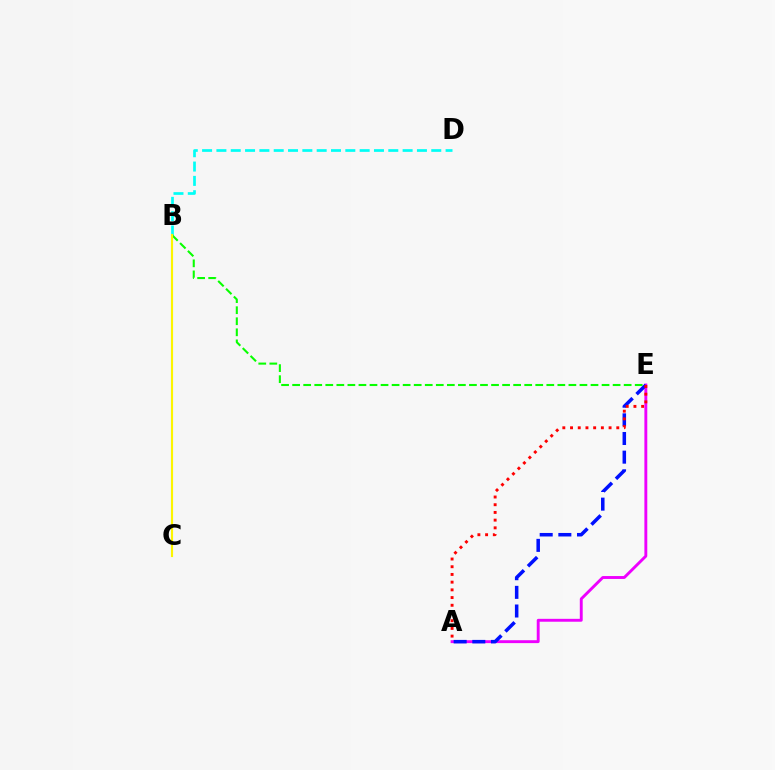{('A', 'E'): [{'color': '#ee00ff', 'line_style': 'solid', 'thickness': 2.09}, {'color': '#0010ff', 'line_style': 'dashed', 'thickness': 2.53}, {'color': '#ff0000', 'line_style': 'dotted', 'thickness': 2.09}], ('B', 'D'): [{'color': '#00fff6', 'line_style': 'dashed', 'thickness': 1.95}], ('B', 'E'): [{'color': '#08ff00', 'line_style': 'dashed', 'thickness': 1.5}], ('B', 'C'): [{'color': '#fcf500', 'line_style': 'solid', 'thickness': 1.55}]}